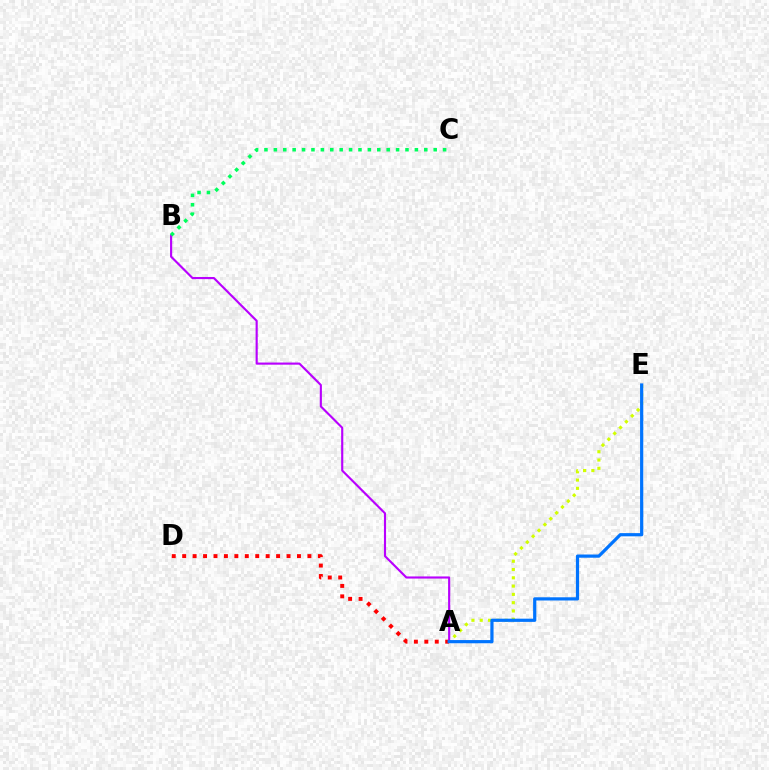{('A', 'E'): [{'color': '#d1ff00', 'line_style': 'dotted', 'thickness': 2.25}, {'color': '#0074ff', 'line_style': 'solid', 'thickness': 2.31}], ('A', 'D'): [{'color': '#ff0000', 'line_style': 'dotted', 'thickness': 2.84}], ('A', 'B'): [{'color': '#b900ff', 'line_style': 'solid', 'thickness': 1.54}], ('B', 'C'): [{'color': '#00ff5c', 'line_style': 'dotted', 'thickness': 2.55}]}